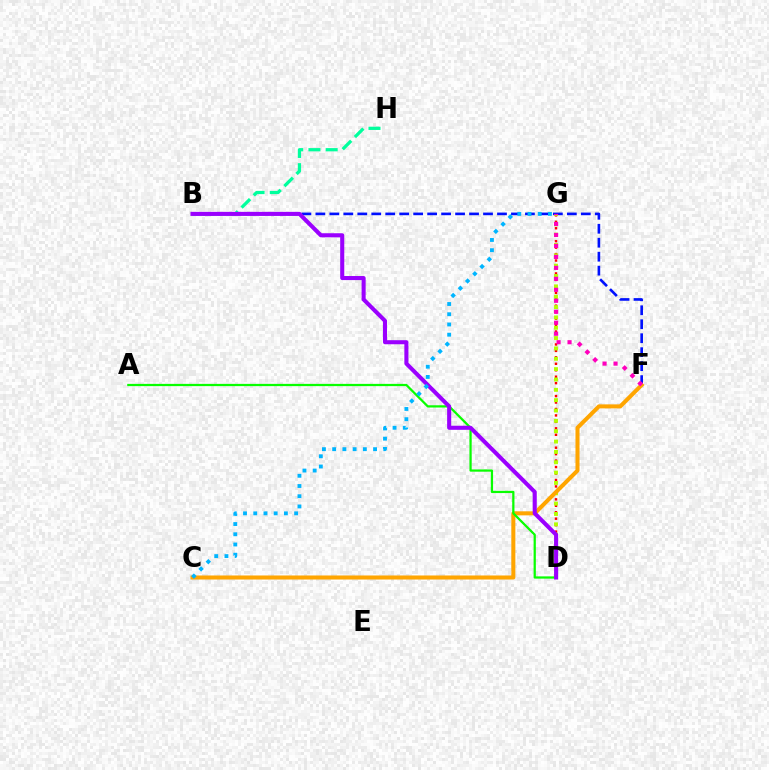{('B', 'H'): [{'color': '#00ff9d', 'line_style': 'dashed', 'thickness': 2.34}], ('B', 'F'): [{'color': '#0010ff', 'line_style': 'dashed', 'thickness': 1.9}], ('D', 'G'): [{'color': '#ff0000', 'line_style': 'dotted', 'thickness': 1.75}, {'color': '#b3ff00', 'line_style': 'dotted', 'thickness': 2.81}], ('C', 'F'): [{'color': '#ffa500', 'line_style': 'solid', 'thickness': 2.91}], ('A', 'D'): [{'color': '#08ff00', 'line_style': 'solid', 'thickness': 1.62}], ('B', 'D'): [{'color': '#9b00ff', 'line_style': 'solid', 'thickness': 2.93}], ('C', 'G'): [{'color': '#00b5ff', 'line_style': 'dotted', 'thickness': 2.78}], ('F', 'G'): [{'color': '#ff00bd', 'line_style': 'dotted', 'thickness': 2.98}]}